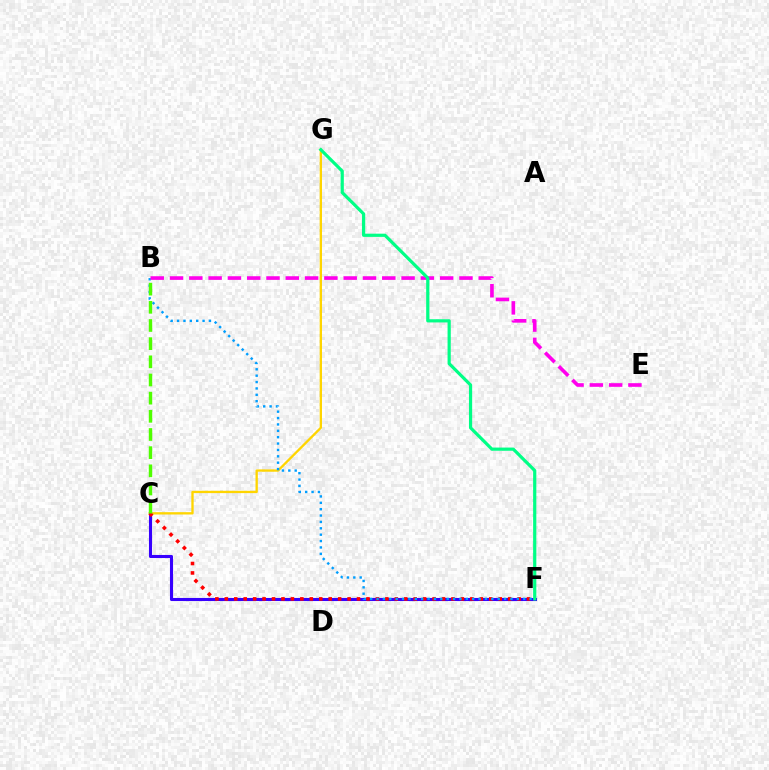{('C', 'G'): [{'color': '#ffd500', 'line_style': 'solid', 'thickness': 1.68}], ('C', 'F'): [{'color': '#3700ff', 'line_style': 'solid', 'thickness': 2.22}, {'color': '#ff0000', 'line_style': 'dotted', 'thickness': 2.57}], ('B', 'F'): [{'color': '#009eff', 'line_style': 'dotted', 'thickness': 1.73}], ('B', 'E'): [{'color': '#ff00ed', 'line_style': 'dashed', 'thickness': 2.62}], ('F', 'G'): [{'color': '#00ff86', 'line_style': 'solid', 'thickness': 2.3}], ('B', 'C'): [{'color': '#4fff00', 'line_style': 'dashed', 'thickness': 2.47}]}